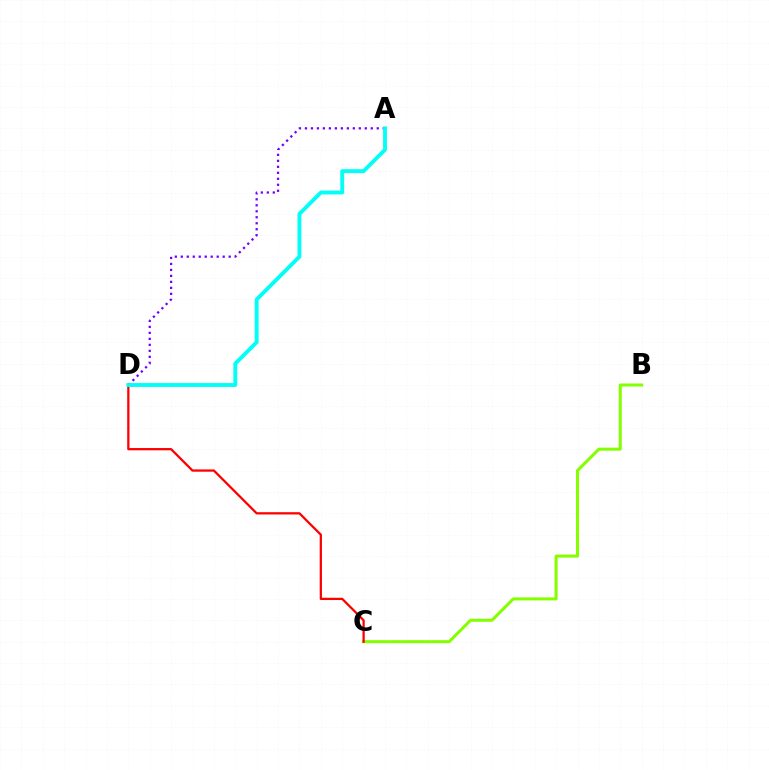{('B', 'C'): [{'color': '#84ff00', 'line_style': 'solid', 'thickness': 2.18}], ('C', 'D'): [{'color': '#ff0000', 'line_style': 'solid', 'thickness': 1.63}], ('A', 'D'): [{'color': '#7200ff', 'line_style': 'dotted', 'thickness': 1.63}, {'color': '#00fff6', 'line_style': 'solid', 'thickness': 2.79}]}